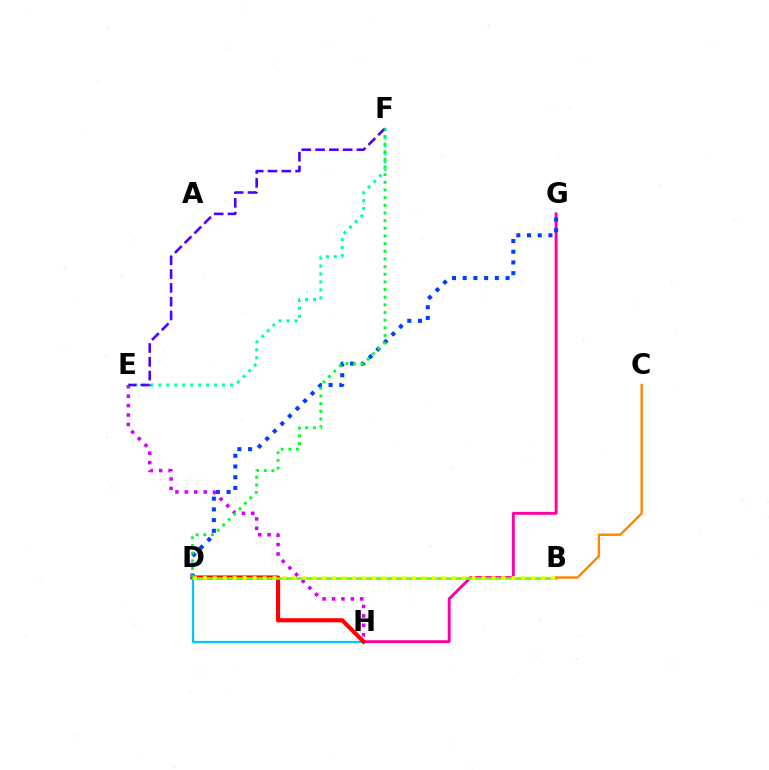{('G', 'H'): [{'color': '#ff00a0', 'line_style': 'solid', 'thickness': 2.08}], ('D', 'H'): [{'color': '#00c7ff', 'line_style': 'solid', 'thickness': 1.6}, {'color': '#ff0000', 'line_style': 'solid', 'thickness': 2.97}], ('D', 'G'): [{'color': '#003fff', 'line_style': 'dotted', 'thickness': 2.91}], ('B', 'D'): [{'color': '#66ff00', 'line_style': 'solid', 'thickness': 1.92}, {'color': '#eeff00', 'line_style': 'dotted', 'thickness': 2.7}], ('E', 'H'): [{'color': '#d600ff', 'line_style': 'dotted', 'thickness': 2.56}], ('E', 'F'): [{'color': '#00ffaf', 'line_style': 'dotted', 'thickness': 2.16}, {'color': '#4f00ff', 'line_style': 'dashed', 'thickness': 1.87}], ('B', 'C'): [{'color': '#ff8800', 'line_style': 'solid', 'thickness': 1.74}], ('D', 'F'): [{'color': '#00ff27', 'line_style': 'dotted', 'thickness': 2.08}]}